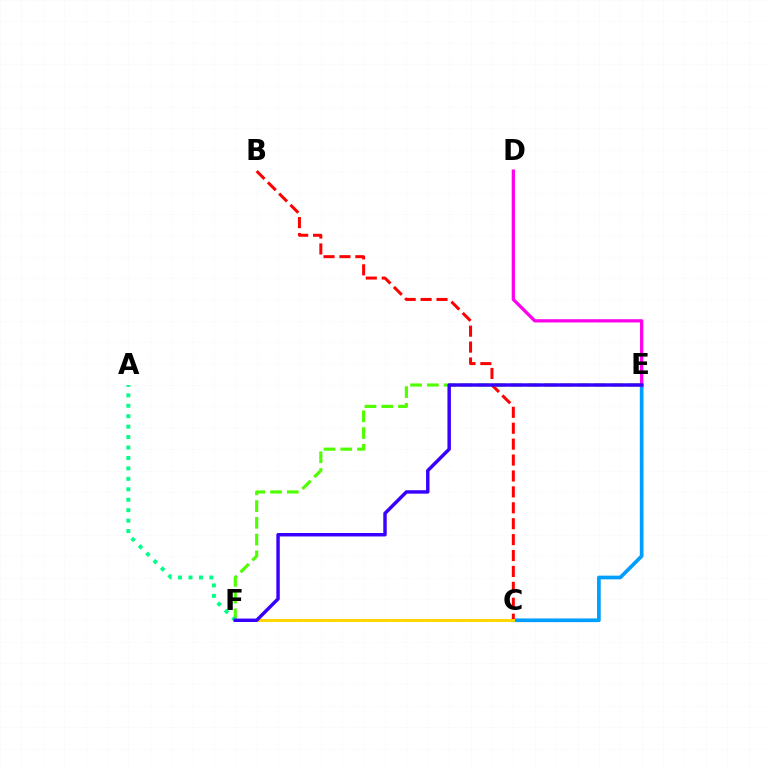{('C', 'E'): [{'color': '#009eff', 'line_style': 'solid', 'thickness': 2.66}], ('B', 'C'): [{'color': '#ff0000', 'line_style': 'dashed', 'thickness': 2.16}], ('C', 'F'): [{'color': '#ffd500', 'line_style': 'solid', 'thickness': 2.12}], ('E', 'F'): [{'color': '#4fff00', 'line_style': 'dashed', 'thickness': 2.27}, {'color': '#3700ff', 'line_style': 'solid', 'thickness': 2.48}], ('D', 'E'): [{'color': '#ff00ed', 'line_style': 'solid', 'thickness': 2.35}], ('A', 'F'): [{'color': '#00ff86', 'line_style': 'dotted', 'thickness': 2.84}]}